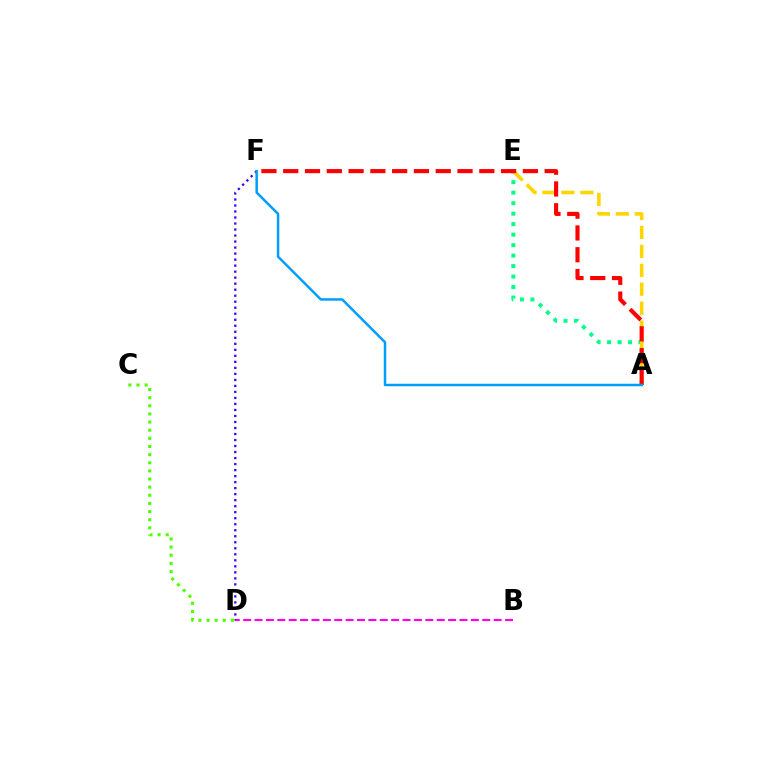{('A', 'E'): [{'color': '#00ff86', 'line_style': 'dotted', 'thickness': 2.85}, {'color': '#ffd500', 'line_style': 'dashed', 'thickness': 2.57}], ('B', 'D'): [{'color': '#ff00ed', 'line_style': 'dashed', 'thickness': 1.55}], ('A', 'F'): [{'color': '#ff0000', 'line_style': 'dashed', 'thickness': 2.96}, {'color': '#009eff', 'line_style': 'solid', 'thickness': 1.79}], ('D', 'F'): [{'color': '#3700ff', 'line_style': 'dotted', 'thickness': 1.63}], ('C', 'D'): [{'color': '#4fff00', 'line_style': 'dotted', 'thickness': 2.21}]}